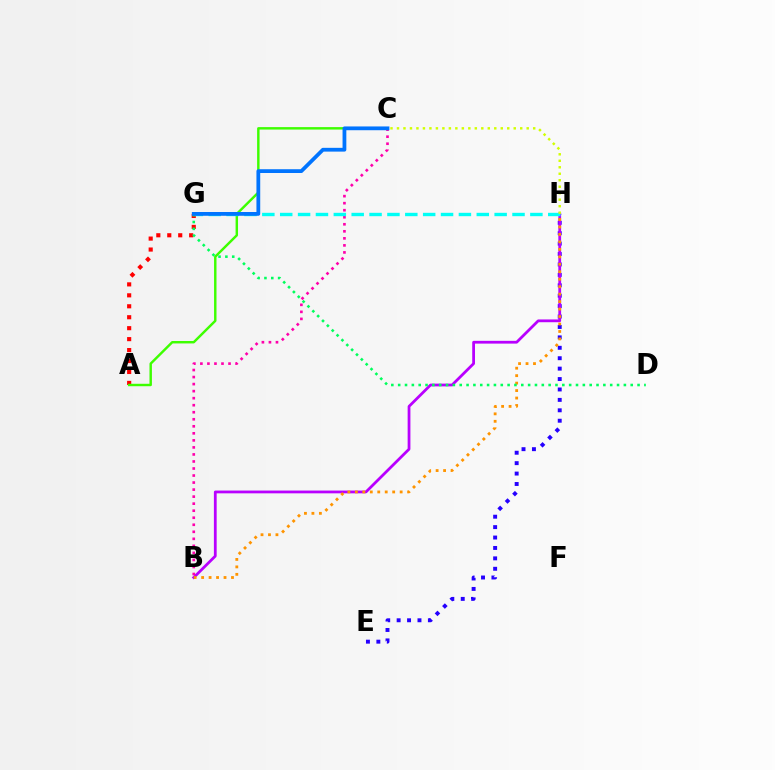{('E', 'H'): [{'color': '#2500ff', 'line_style': 'dotted', 'thickness': 2.83}], ('A', 'G'): [{'color': '#ff0000', 'line_style': 'dotted', 'thickness': 2.97}], ('B', 'H'): [{'color': '#b900ff', 'line_style': 'solid', 'thickness': 2.0}, {'color': '#ff9400', 'line_style': 'dotted', 'thickness': 2.03}], ('A', 'C'): [{'color': '#3dff00', 'line_style': 'solid', 'thickness': 1.76}], ('B', 'C'): [{'color': '#ff00ac', 'line_style': 'dotted', 'thickness': 1.91}], ('G', 'H'): [{'color': '#00fff6', 'line_style': 'dashed', 'thickness': 2.43}], ('D', 'G'): [{'color': '#00ff5c', 'line_style': 'dotted', 'thickness': 1.86}], ('C', 'G'): [{'color': '#0074ff', 'line_style': 'solid', 'thickness': 2.72}], ('C', 'H'): [{'color': '#d1ff00', 'line_style': 'dotted', 'thickness': 1.76}]}